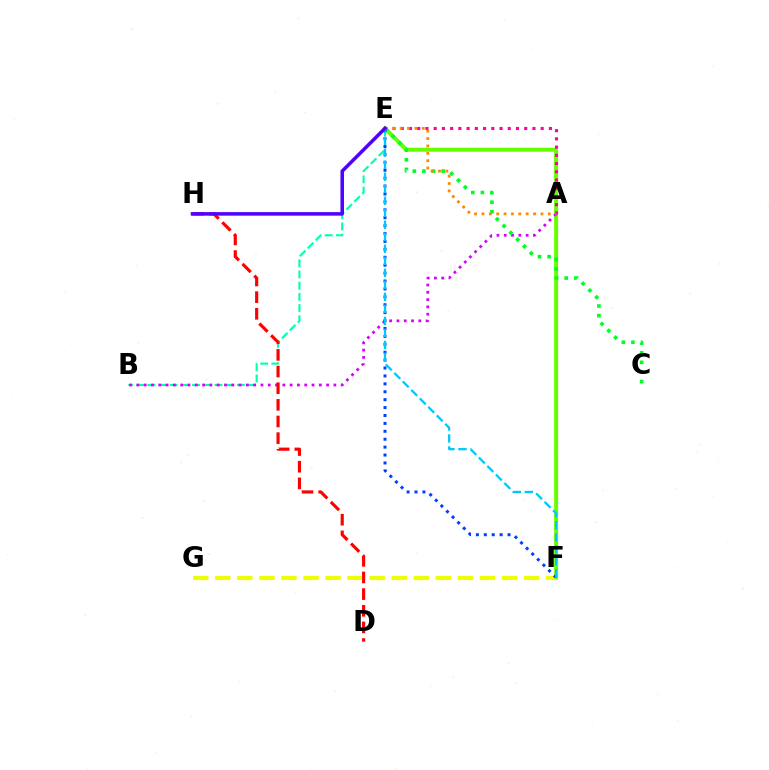{('B', 'E'): [{'color': '#00ffaf', 'line_style': 'dashed', 'thickness': 1.52}], ('E', 'F'): [{'color': '#66ff00', 'line_style': 'solid', 'thickness': 2.89}, {'color': '#003fff', 'line_style': 'dotted', 'thickness': 2.15}, {'color': '#00c7ff', 'line_style': 'dashed', 'thickness': 1.63}], ('A', 'B'): [{'color': '#d600ff', 'line_style': 'dotted', 'thickness': 1.98}], ('C', 'E'): [{'color': '#00ff27', 'line_style': 'dotted', 'thickness': 2.61}], ('F', 'G'): [{'color': '#eeff00', 'line_style': 'dashed', 'thickness': 3.0}], ('D', 'H'): [{'color': '#ff0000', 'line_style': 'dashed', 'thickness': 2.26}], ('A', 'E'): [{'color': '#ff00a0', 'line_style': 'dotted', 'thickness': 2.24}, {'color': '#ff8800', 'line_style': 'dotted', 'thickness': 2.0}], ('E', 'H'): [{'color': '#4f00ff', 'line_style': 'solid', 'thickness': 2.54}]}